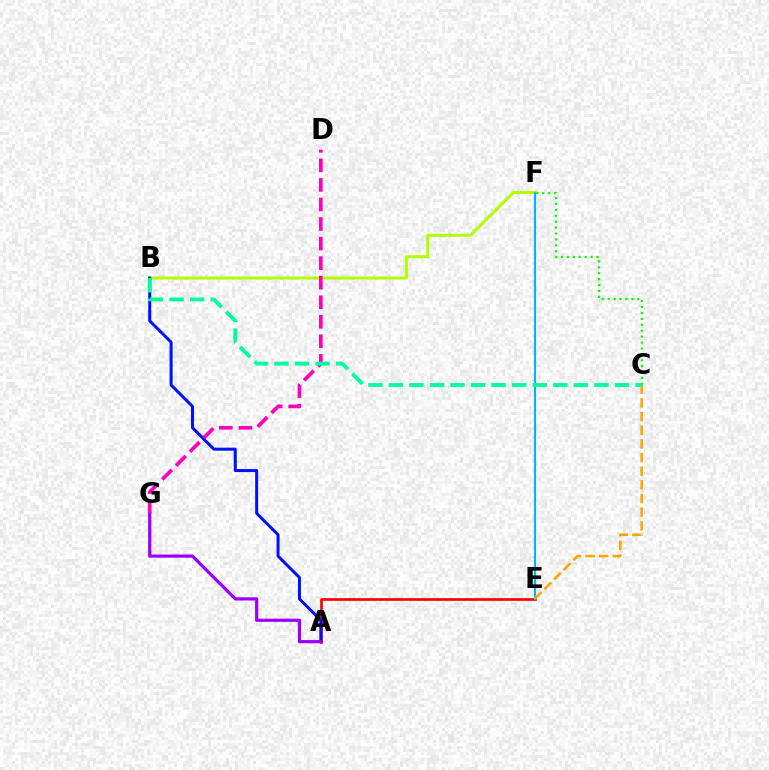{('B', 'F'): [{'color': '#b3ff00', 'line_style': 'solid', 'thickness': 2.16}], ('A', 'E'): [{'color': '#ff0000', 'line_style': 'solid', 'thickness': 1.93}], ('A', 'B'): [{'color': '#0010ff', 'line_style': 'solid', 'thickness': 2.15}], ('E', 'F'): [{'color': '#00b5ff', 'line_style': 'solid', 'thickness': 1.51}], ('C', 'F'): [{'color': '#08ff00', 'line_style': 'dotted', 'thickness': 1.61}], ('C', 'E'): [{'color': '#ffa500', 'line_style': 'dashed', 'thickness': 1.85}], ('A', 'G'): [{'color': '#9b00ff', 'line_style': 'solid', 'thickness': 2.3}], ('D', 'G'): [{'color': '#ff00bd', 'line_style': 'dashed', 'thickness': 2.66}], ('B', 'C'): [{'color': '#00ff9d', 'line_style': 'dashed', 'thickness': 2.79}]}